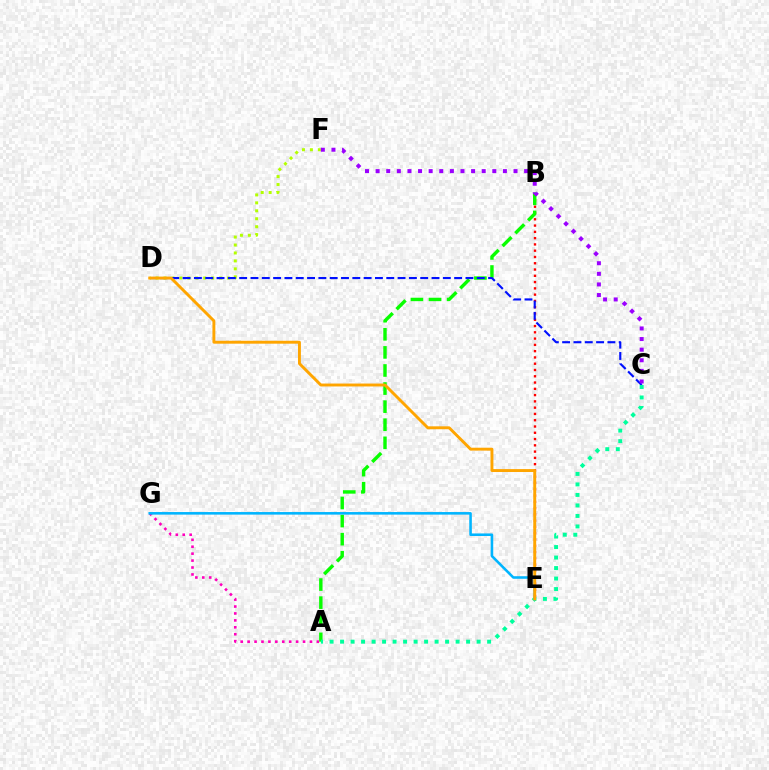{('D', 'F'): [{'color': '#b3ff00', 'line_style': 'dotted', 'thickness': 2.16}], ('B', 'E'): [{'color': '#ff0000', 'line_style': 'dotted', 'thickness': 1.71}], ('A', 'G'): [{'color': '#ff00bd', 'line_style': 'dotted', 'thickness': 1.88}], ('A', 'B'): [{'color': '#08ff00', 'line_style': 'dashed', 'thickness': 2.46}], ('C', 'D'): [{'color': '#0010ff', 'line_style': 'dashed', 'thickness': 1.54}], ('C', 'F'): [{'color': '#9b00ff', 'line_style': 'dotted', 'thickness': 2.88}], ('A', 'C'): [{'color': '#00ff9d', 'line_style': 'dotted', 'thickness': 2.85}], ('E', 'G'): [{'color': '#00b5ff', 'line_style': 'solid', 'thickness': 1.85}], ('D', 'E'): [{'color': '#ffa500', 'line_style': 'solid', 'thickness': 2.1}]}